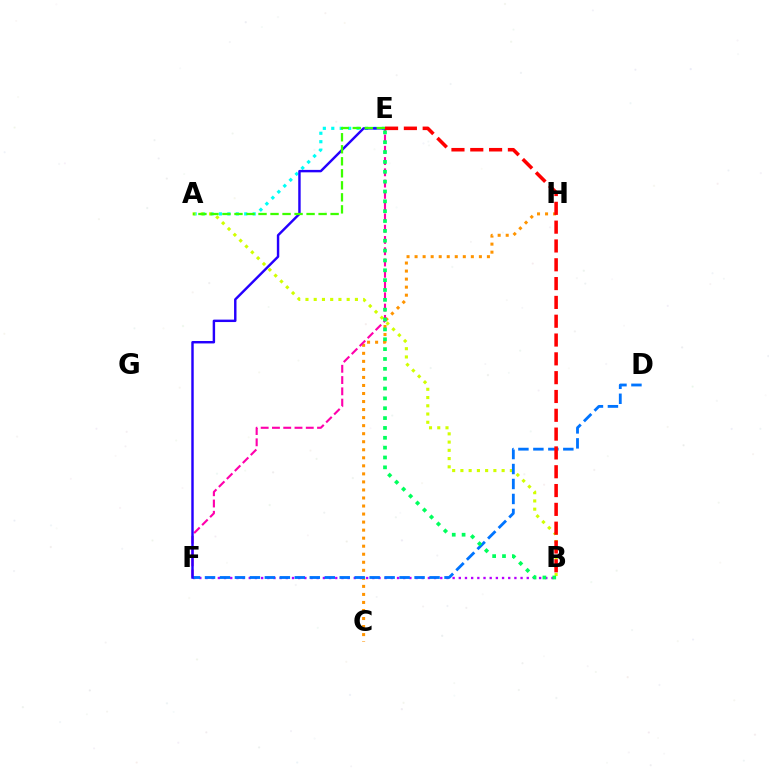{('C', 'H'): [{'color': '#ff9400', 'line_style': 'dotted', 'thickness': 2.18}], ('A', 'E'): [{'color': '#00fff6', 'line_style': 'dotted', 'thickness': 2.29}, {'color': '#3dff00', 'line_style': 'dashed', 'thickness': 1.63}], ('B', 'F'): [{'color': '#b900ff', 'line_style': 'dotted', 'thickness': 1.68}], ('A', 'B'): [{'color': '#d1ff00', 'line_style': 'dotted', 'thickness': 2.24}], ('E', 'F'): [{'color': '#ff00ac', 'line_style': 'dashed', 'thickness': 1.53}, {'color': '#2500ff', 'line_style': 'solid', 'thickness': 1.75}], ('D', 'F'): [{'color': '#0074ff', 'line_style': 'dashed', 'thickness': 2.03}], ('B', 'E'): [{'color': '#ff0000', 'line_style': 'dashed', 'thickness': 2.56}, {'color': '#00ff5c', 'line_style': 'dotted', 'thickness': 2.68}]}